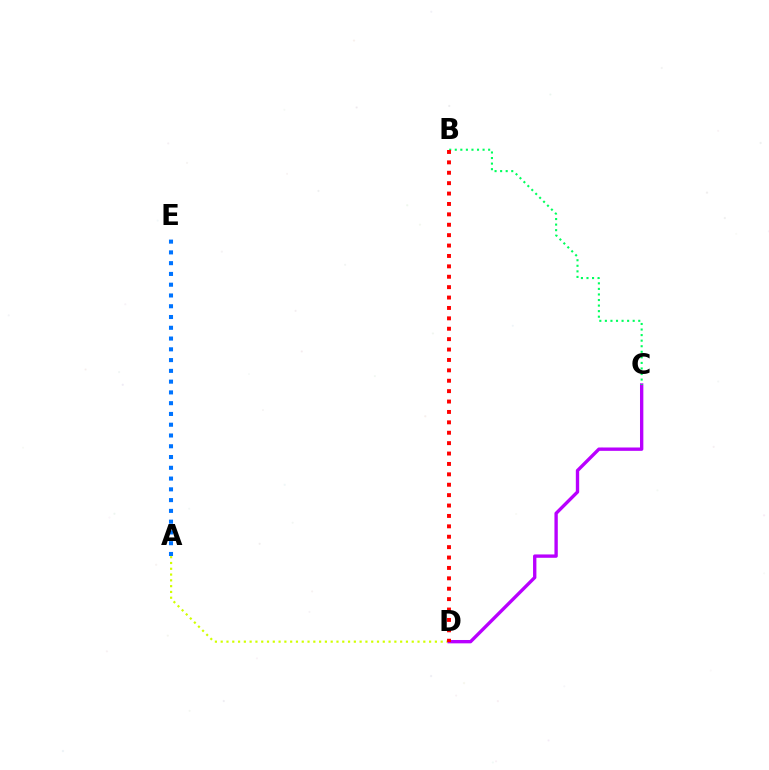{('A', 'E'): [{'color': '#0074ff', 'line_style': 'dotted', 'thickness': 2.93}], ('A', 'D'): [{'color': '#d1ff00', 'line_style': 'dotted', 'thickness': 1.57}], ('C', 'D'): [{'color': '#b900ff', 'line_style': 'solid', 'thickness': 2.41}], ('B', 'C'): [{'color': '#00ff5c', 'line_style': 'dotted', 'thickness': 1.51}], ('B', 'D'): [{'color': '#ff0000', 'line_style': 'dotted', 'thickness': 2.83}]}